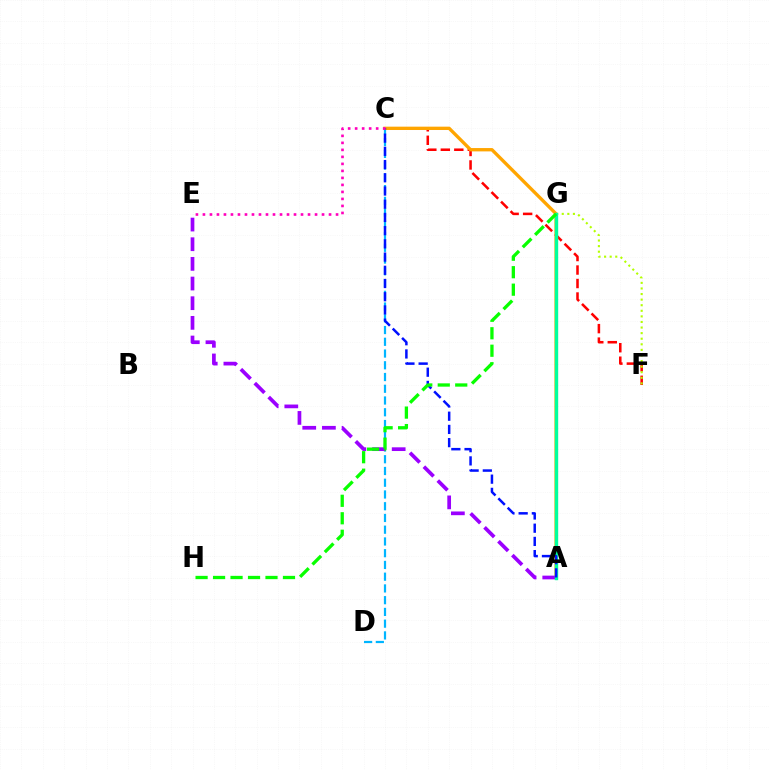{('C', 'D'): [{'color': '#00b5ff', 'line_style': 'dashed', 'thickness': 1.6}], ('C', 'F'): [{'color': '#ff0000', 'line_style': 'dashed', 'thickness': 1.83}], ('F', 'G'): [{'color': '#b3ff00', 'line_style': 'dotted', 'thickness': 1.52}], ('A', 'C'): [{'color': '#ffa500', 'line_style': 'solid', 'thickness': 2.4}, {'color': '#0010ff', 'line_style': 'dashed', 'thickness': 1.8}], ('A', 'E'): [{'color': '#9b00ff', 'line_style': 'dashed', 'thickness': 2.67}], ('A', 'G'): [{'color': '#00ff9d', 'line_style': 'solid', 'thickness': 2.44}], ('G', 'H'): [{'color': '#08ff00', 'line_style': 'dashed', 'thickness': 2.37}], ('C', 'E'): [{'color': '#ff00bd', 'line_style': 'dotted', 'thickness': 1.9}]}